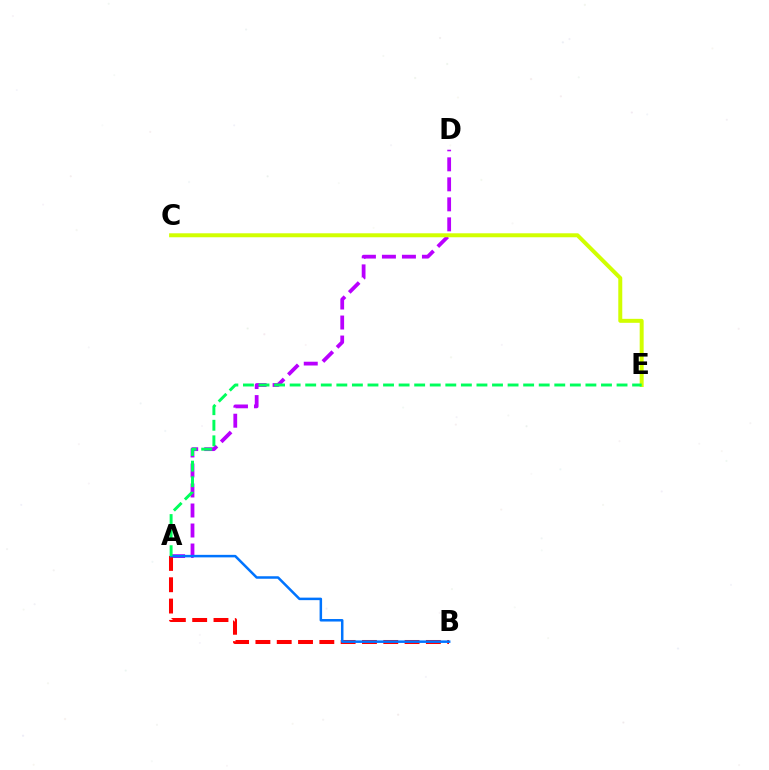{('A', 'D'): [{'color': '#b900ff', 'line_style': 'dashed', 'thickness': 2.72}], ('C', 'E'): [{'color': '#d1ff00', 'line_style': 'solid', 'thickness': 2.86}], ('A', 'B'): [{'color': '#ff0000', 'line_style': 'dashed', 'thickness': 2.89}, {'color': '#0074ff', 'line_style': 'solid', 'thickness': 1.81}], ('A', 'E'): [{'color': '#00ff5c', 'line_style': 'dashed', 'thickness': 2.11}]}